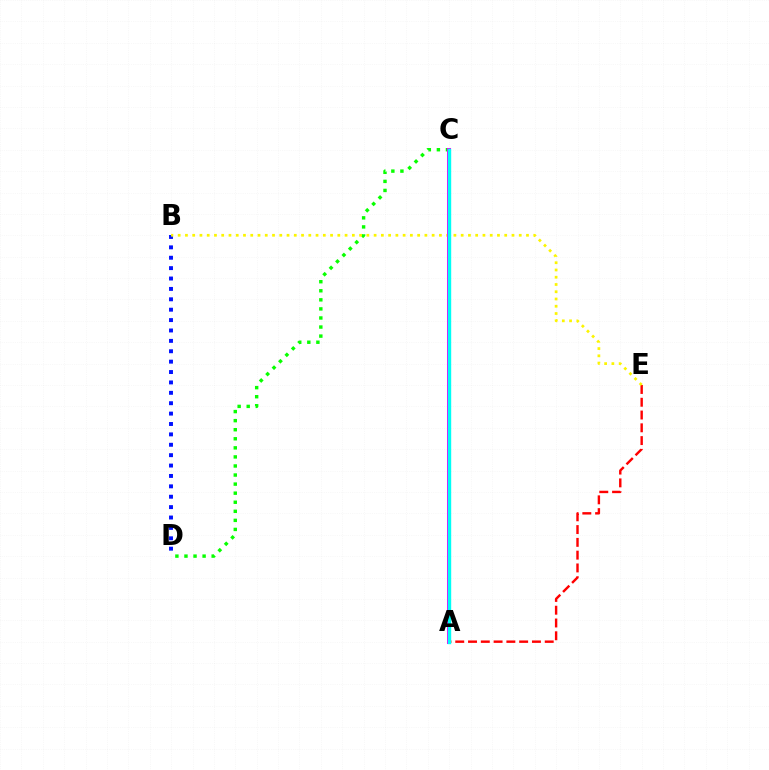{('B', 'D'): [{'color': '#0010ff', 'line_style': 'dotted', 'thickness': 2.82}], ('C', 'D'): [{'color': '#08ff00', 'line_style': 'dotted', 'thickness': 2.46}], ('A', 'E'): [{'color': '#ff0000', 'line_style': 'dashed', 'thickness': 1.74}], ('B', 'E'): [{'color': '#fcf500', 'line_style': 'dotted', 'thickness': 1.97}], ('A', 'C'): [{'color': '#ee00ff', 'line_style': 'solid', 'thickness': 2.9}, {'color': '#00fff6', 'line_style': 'solid', 'thickness': 2.42}]}